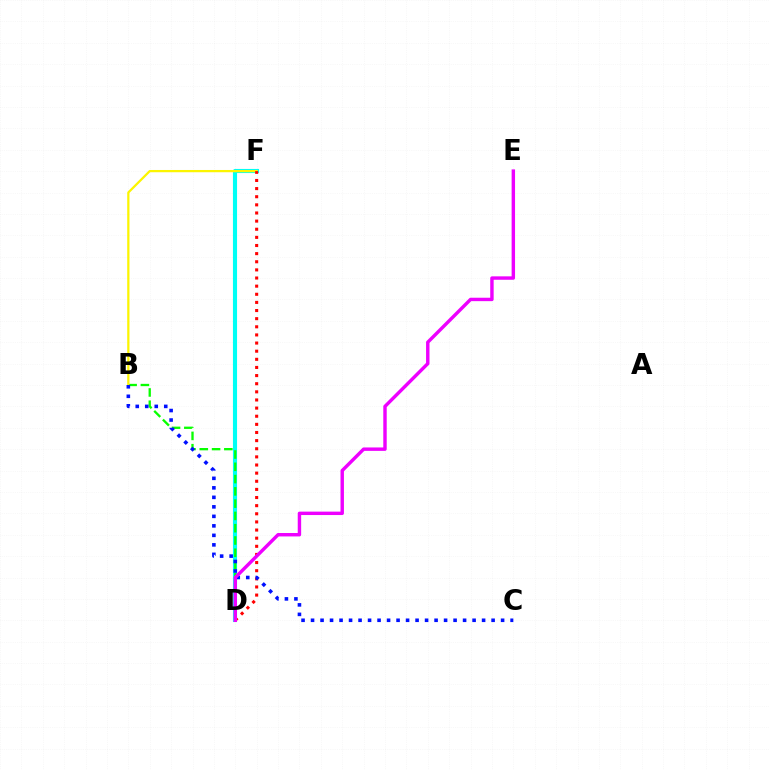{('D', 'F'): [{'color': '#00fff6', 'line_style': 'solid', 'thickness': 2.97}, {'color': '#ff0000', 'line_style': 'dotted', 'thickness': 2.21}], ('B', 'D'): [{'color': '#08ff00', 'line_style': 'dashed', 'thickness': 1.67}], ('B', 'F'): [{'color': '#fcf500', 'line_style': 'solid', 'thickness': 1.62}], ('B', 'C'): [{'color': '#0010ff', 'line_style': 'dotted', 'thickness': 2.58}], ('D', 'E'): [{'color': '#ee00ff', 'line_style': 'solid', 'thickness': 2.46}]}